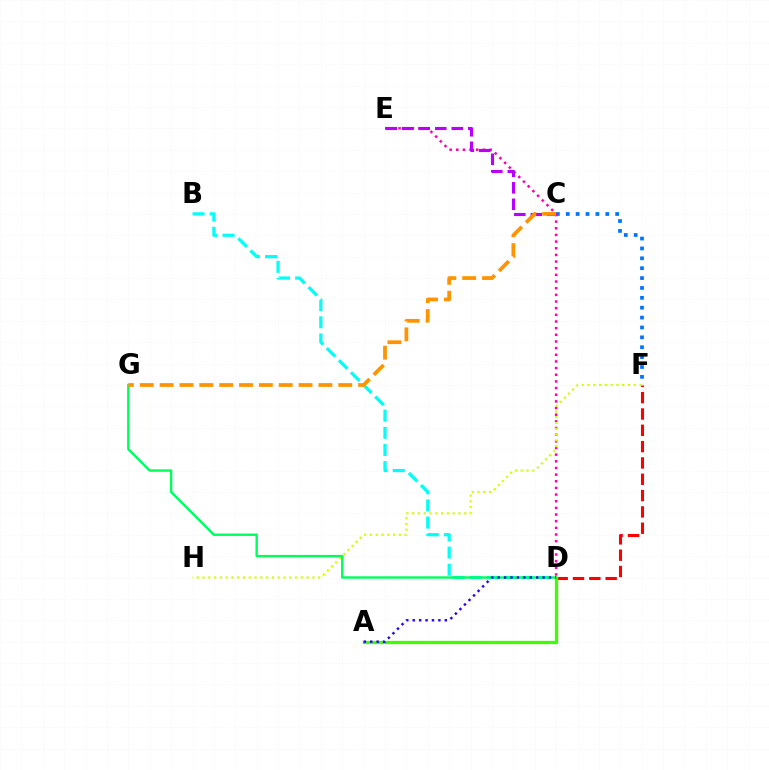{('C', 'F'): [{'color': '#0074ff', 'line_style': 'dotted', 'thickness': 2.68}], ('D', 'E'): [{'color': '#ff00ac', 'line_style': 'dotted', 'thickness': 1.81}], ('D', 'F'): [{'color': '#ff0000', 'line_style': 'dashed', 'thickness': 2.22}], ('B', 'D'): [{'color': '#00fff6', 'line_style': 'dashed', 'thickness': 2.33}], ('F', 'H'): [{'color': '#d1ff00', 'line_style': 'dotted', 'thickness': 1.57}], ('D', 'G'): [{'color': '#00ff5c', 'line_style': 'solid', 'thickness': 1.73}], ('A', 'D'): [{'color': '#3dff00', 'line_style': 'solid', 'thickness': 2.37}, {'color': '#2500ff', 'line_style': 'dotted', 'thickness': 1.74}], ('C', 'E'): [{'color': '#b900ff', 'line_style': 'dashed', 'thickness': 2.24}], ('C', 'G'): [{'color': '#ff9400', 'line_style': 'dashed', 'thickness': 2.7}]}